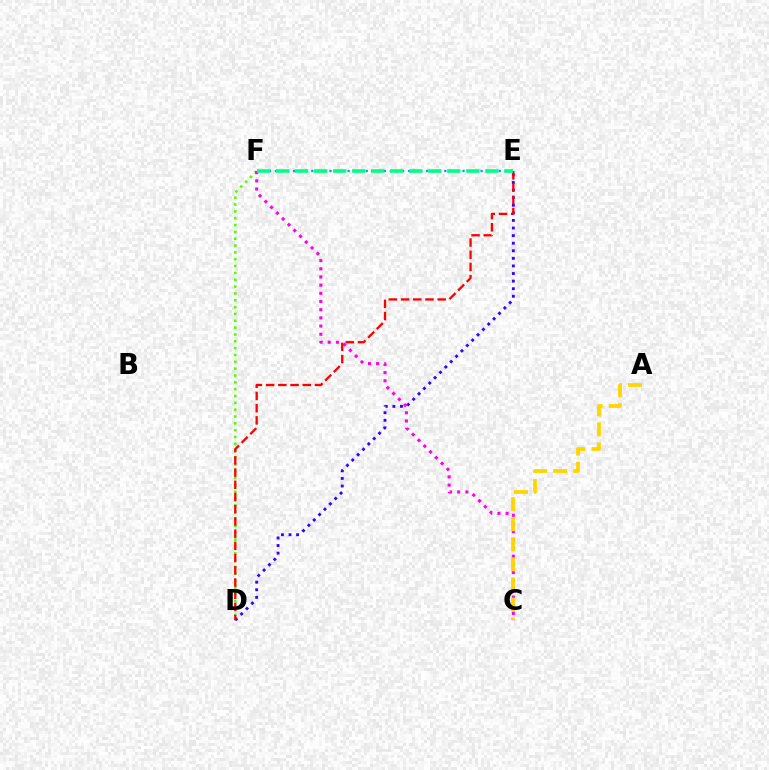{('D', 'F'): [{'color': '#4fff00', 'line_style': 'dotted', 'thickness': 1.86}], ('E', 'F'): [{'color': '#009eff', 'line_style': 'dotted', 'thickness': 1.64}, {'color': '#00ff86', 'line_style': 'dashed', 'thickness': 2.58}], ('D', 'E'): [{'color': '#3700ff', 'line_style': 'dotted', 'thickness': 2.06}, {'color': '#ff0000', 'line_style': 'dashed', 'thickness': 1.66}], ('C', 'F'): [{'color': '#ff00ed', 'line_style': 'dotted', 'thickness': 2.22}], ('A', 'C'): [{'color': '#ffd500', 'line_style': 'dashed', 'thickness': 2.73}]}